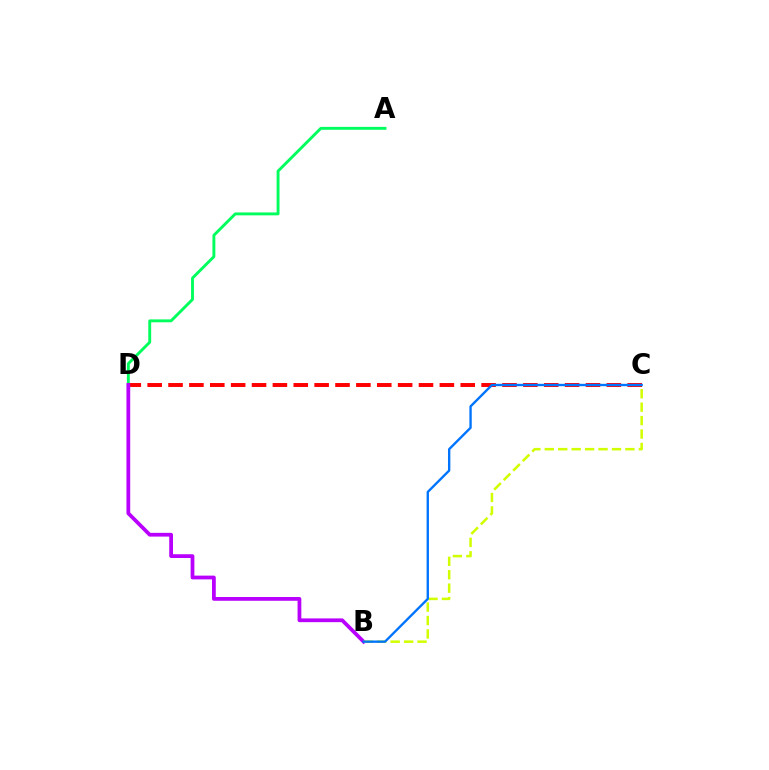{('A', 'D'): [{'color': '#00ff5c', 'line_style': 'solid', 'thickness': 2.08}], ('C', 'D'): [{'color': '#ff0000', 'line_style': 'dashed', 'thickness': 2.84}], ('B', 'D'): [{'color': '#b900ff', 'line_style': 'solid', 'thickness': 2.71}], ('B', 'C'): [{'color': '#d1ff00', 'line_style': 'dashed', 'thickness': 1.83}, {'color': '#0074ff', 'line_style': 'solid', 'thickness': 1.7}]}